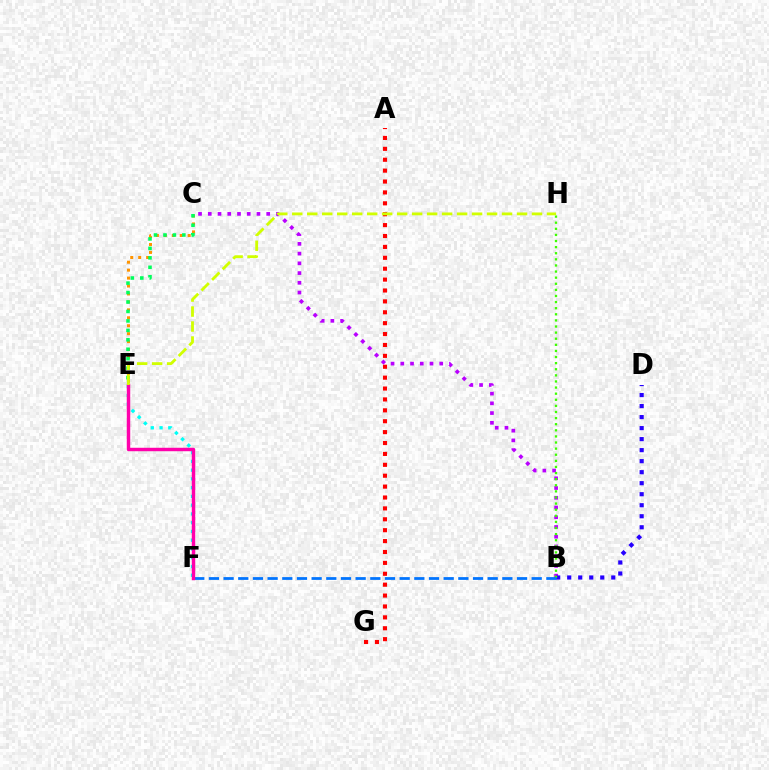{('A', 'G'): [{'color': '#ff0000', 'line_style': 'dotted', 'thickness': 2.96}], ('C', 'E'): [{'color': '#ff9400', 'line_style': 'dotted', 'thickness': 2.16}, {'color': '#00ff5c', 'line_style': 'dotted', 'thickness': 2.57}], ('E', 'F'): [{'color': '#00fff6', 'line_style': 'dotted', 'thickness': 2.38}, {'color': '#ff00ac', 'line_style': 'solid', 'thickness': 2.48}], ('B', 'C'): [{'color': '#b900ff', 'line_style': 'dotted', 'thickness': 2.65}], ('B', 'D'): [{'color': '#2500ff', 'line_style': 'dotted', 'thickness': 2.99}], ('B', 'H'): [{'color': '#3dff00', 'line_style': 'dotted', 'thickness': 1.66}], ('B', 'F'): [{'color': '#0074ff', 'line_style': 'dashed', 'thickness': 1.99}], ('E', 'H'): [{'color': '#d1ff00', 'line_style': 'dashed', 'thickness': 2.04}]}